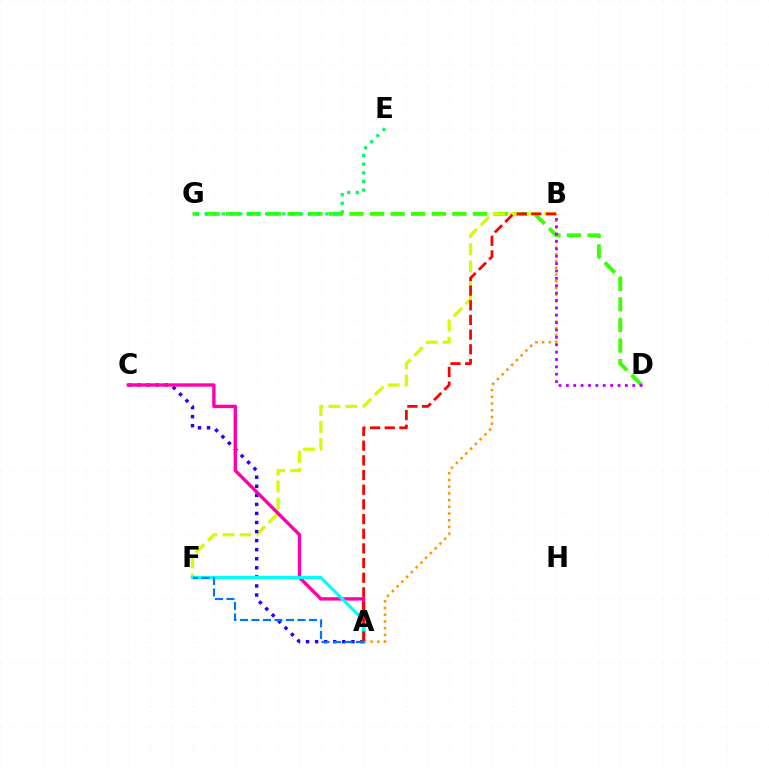{('D', 'G'): [{'color': '#3dff00', 'line_style': 'dashed', 'thickness': 2.8}], ('B', 'F'): [{'color': '#d1ff00', 'line_style': 'dashed', 'thickness': 2.32}], ('A', 'C'): [{'color': '#2500ff', 'line_style': 'dotted', 'thickness': 2.46}, {'color': '#ff00ac', 'line_style': 'solid', 'thickness': 2.43}], ('A', 'B'): [{'color': '#ff9400', 'line_style': 'dotted', 'thickness': 1.83}, {'color': '#ff0000', 'line_style': 'dashed', 'thickness': 1.99}], ('A', 'F'): [{'color': '#00fff6', 'line_style': 'solid', 'thickness': 2.29}, {'color': '#0074ff', 'line_style': 'dashed', 'thickness': 1.56}], ('E', 'G'): [{'color': '#00ff5c', 'line_style': 'dotted', 'thickness': 2.34}], ('B', 'D'): [{'color': '#b900ff', 'line_style': 'dotted', 'thickness': 2.0}]}